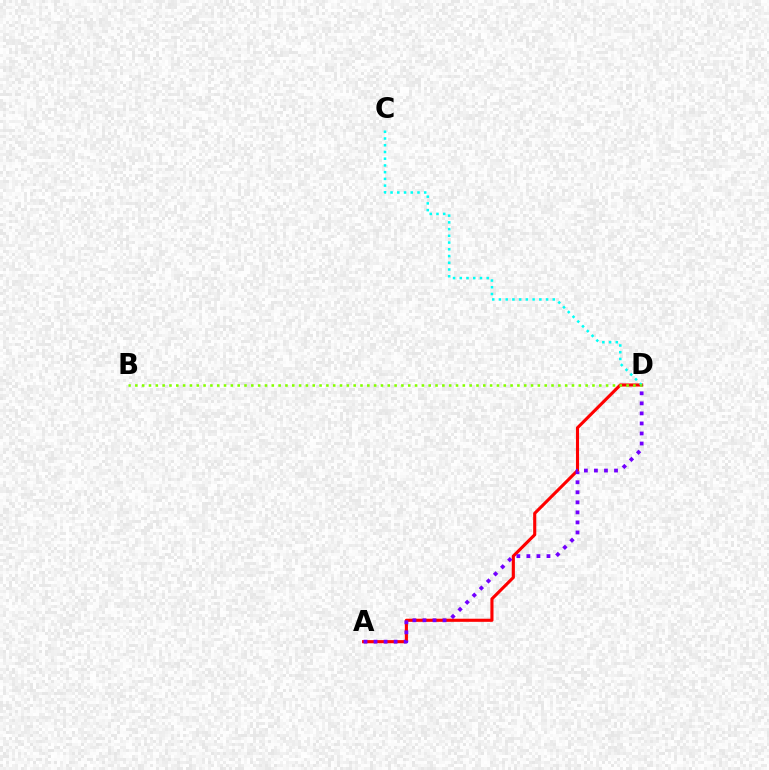{('A', 'D'): [{'color': '#ff0000', 'line_style': 'solid', 'thickness': 2.24}, {'color': '#7200ff', 'line_style': 'dotted', 'thickness': 2.73}], ('C', 'D'): [{'color': '#00fff6', 'line_style': 'dotted', 'thickness': 1.83}], ('B', 'D'): [{'color': '#84ff00', 'line_style': 'dotted', 'thickness': 1.85}]}